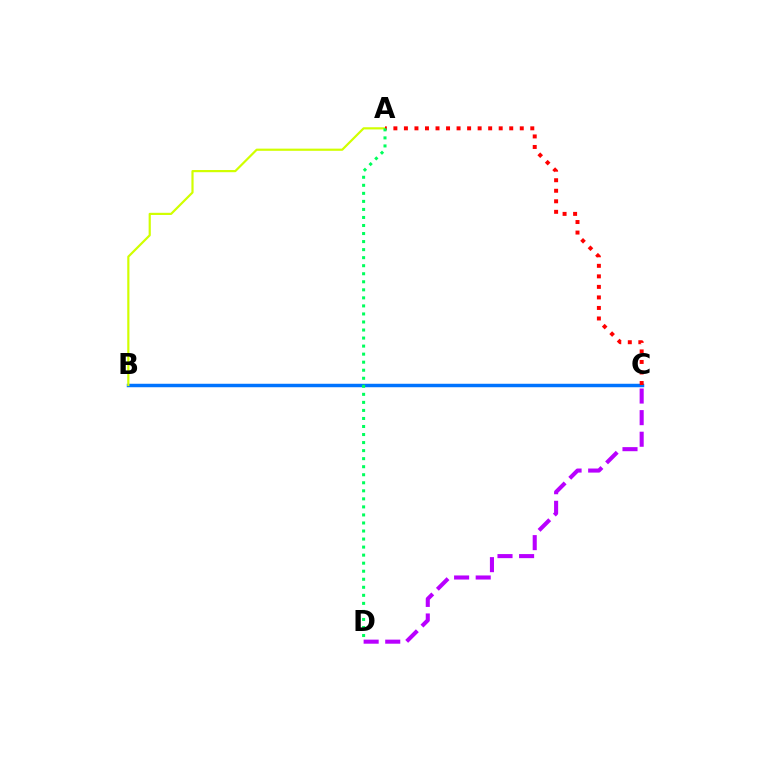{('B', 'C'): [{'color': '#0074ff', 'line_style': 'solid', 'thickness': 2.5}], ('A', 'B'): [{'color': '#d1ff00', 'line_style': 'solid', 'thickness': 1.57}], ('A', 'C'): [{'color': '#ff0000', 'line_style': 'dotted', 'thickness': 2.86}], ('C', 'D'): [{'color': '#b900ff', 'line_style': 'dashed', 'thickness': 2.93}], ('A', 'D'): [{'color': '#00ff5c', 'line_style': 'dotted', 'thickness': 2.18}]}